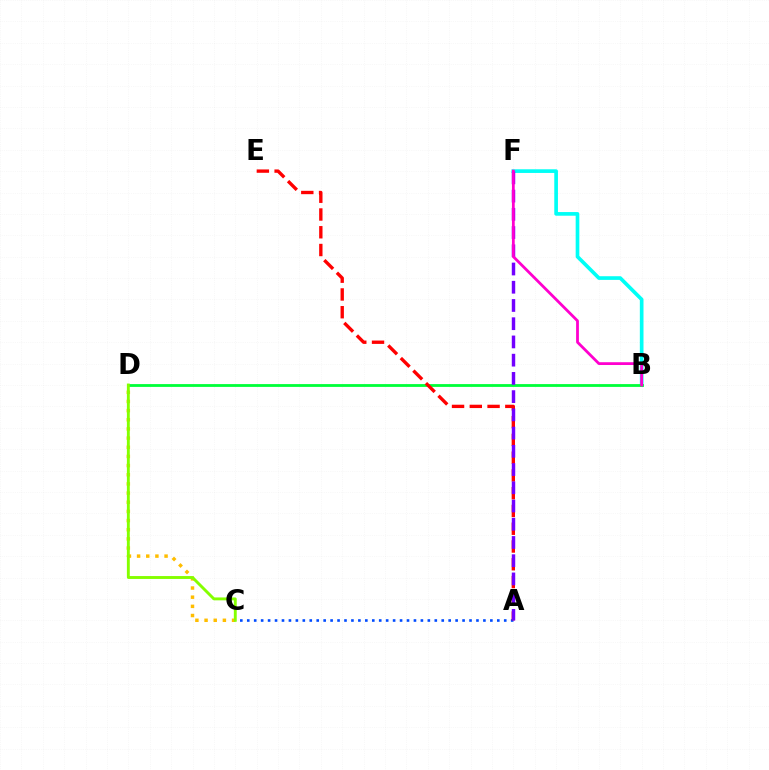{('C', 'D'): [{'color': '#ffbd00', 'line_style': 'dotted', 'thickness': 2.49}, {'color': '#84ff00', 'line_style': 'solid', 'thickness': 2.08}], ('A', 'C'): [{'color': '#004bff', 'line_style': 'dotted', 'thickness': 1.89}], ('B', 'F'): [{'color': '#00fff6', 'line_style': 'solid', 'thickness': 2.64}, {'color': '#ff00cf', 'line_style': 'solid', 'thickness': 2.01}], ('B', 'D'): [{'color': '#00ff39', 'line_style': 'solid', 'thickness': 2.02}], ('A', 'E'): [{'color': '#ff0000', 'line_style': 'dashed', 'thickness': 2.41}], ('A', 'F'): [{'color': '#7200ff', 'line_style': 'dashed', 'thickness': 2.48}]}